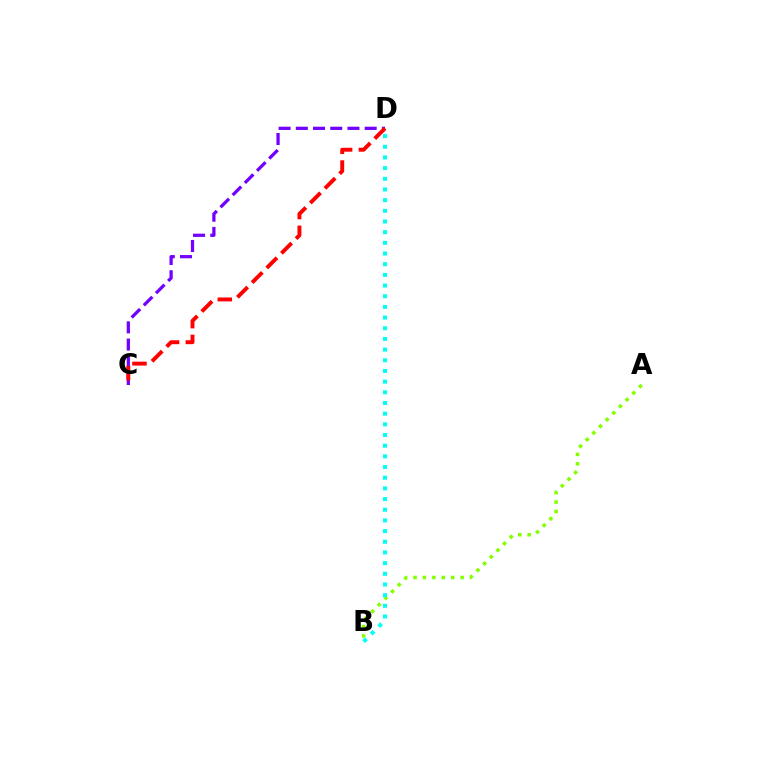{('A', 'B'): [{'color': '#84ff00', 'line_style': 'dotted', 'thickness': 2.56}], ('C', 'D'): [{'color': '#7200ff', 'line_style': 'dashed', 'thickness': 2.34}, {'color': '#ff0000', 'line_style': 'dashed', 'thickness': 2.82}], ('B', 'D'): [{'color': '#00fff6', 'line_style': 'dotted', 'thickness': 2.9}]}